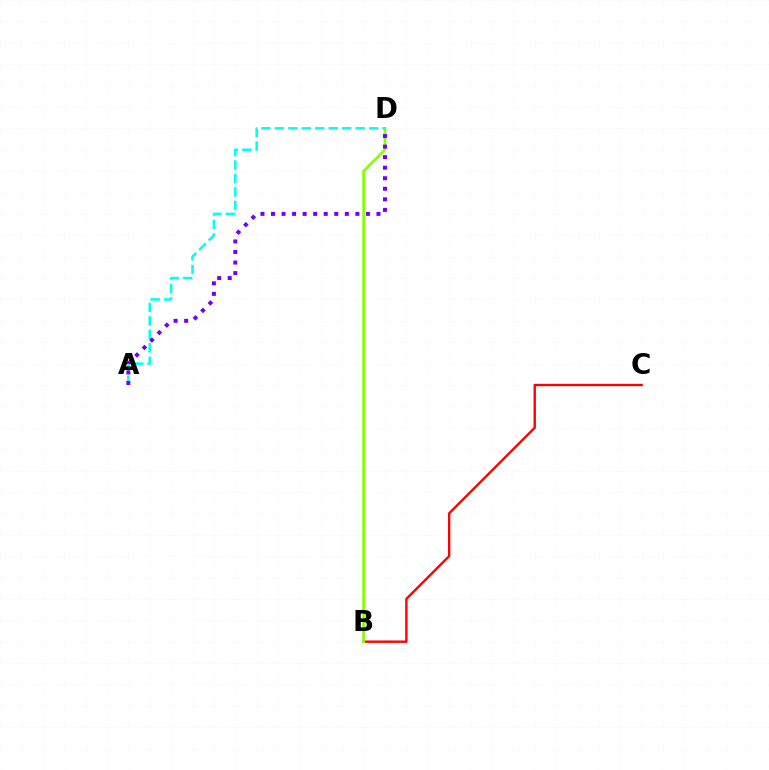{('B', 'C'): [{'color': '#ff0000', 'line_style': 'solid', 'thickness': 1.72}], ('B', 'D'): [{'color': '#84ff00', 'line_style': 'solid', 'thickness': 1.92}], ('A', 'D'): [{'color': '#00fff6', 'line_style': 'dashed', 'thickness': 1.83}, {'color': '#7200ff', 'line_style': 'dotted', 'thickness': 2.87}]}